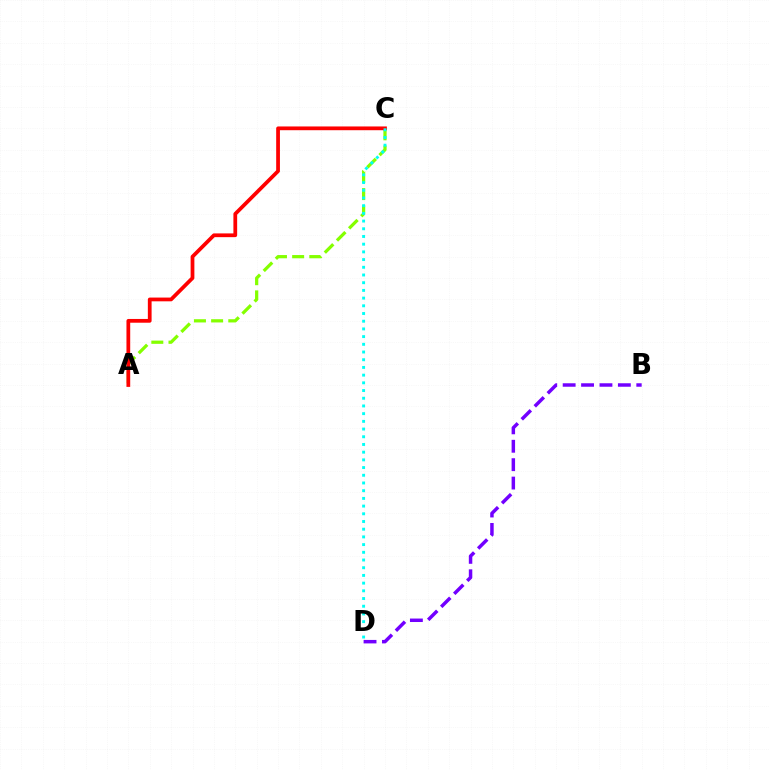{('A', 'C'): [{'color': '#84ff00', 'line_style': 'dashed', 'thickness': 2.33}, {'color': '#ff0000', 'line_style': 'solid', 'thickness': 2.7}], ('B', 'D'): [{'color': '#7200ff', 'line_style': 'dashed', 'thickness': 2.5}], ('C', 'D'): [{'color': '#00fff6', 'line_style': 'dotted', 'thickness': 2.09}]}